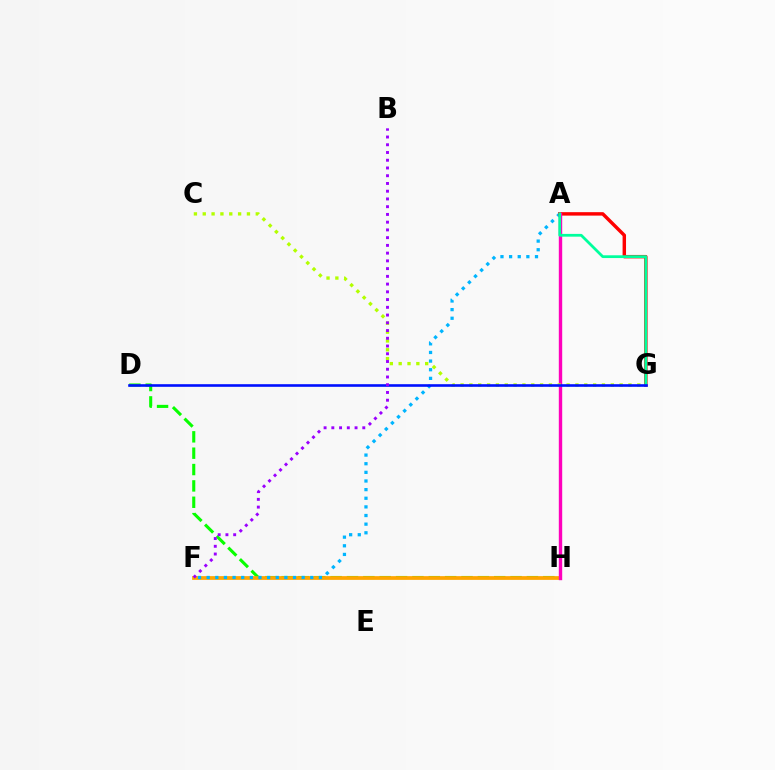{('D', 'H'): [{'color': '#08ff00', 'line_style': 'dashed', 'thickness': 2.22}], ('F', 'H'): [{'color': '#ffa500', 'line_style': 'solid', 'thickness': 2.69}], ('A', 'F'): [{'color': '#00b5ff', 'line_style': 'dotted', 'thickness': 2.35}], ('A', 'G'): [{'color': '#ff0000', 'line_style': 'solid', 'thickness': 2.48}, {'color': '#00ff9d', 'line_style': 'solid', 'thickness': 1.99}], ('A', 'H'): [{'color': '#ff00bd', 'line_style': 'solid', 'thickness': 2.44}], ('C', 'G'): [{'color': '#b3ff00', 'line_style': 'dotted', 'thickness': 2.4}], ('D', 'G'): [{'color': '#0010ff', 'line_style': 'solid', 'thickness': 1.88}], ('B', 'F'): [{'color': '#9b00ff', 'line_style': 'dotted', 'thickness': 2.1}]}